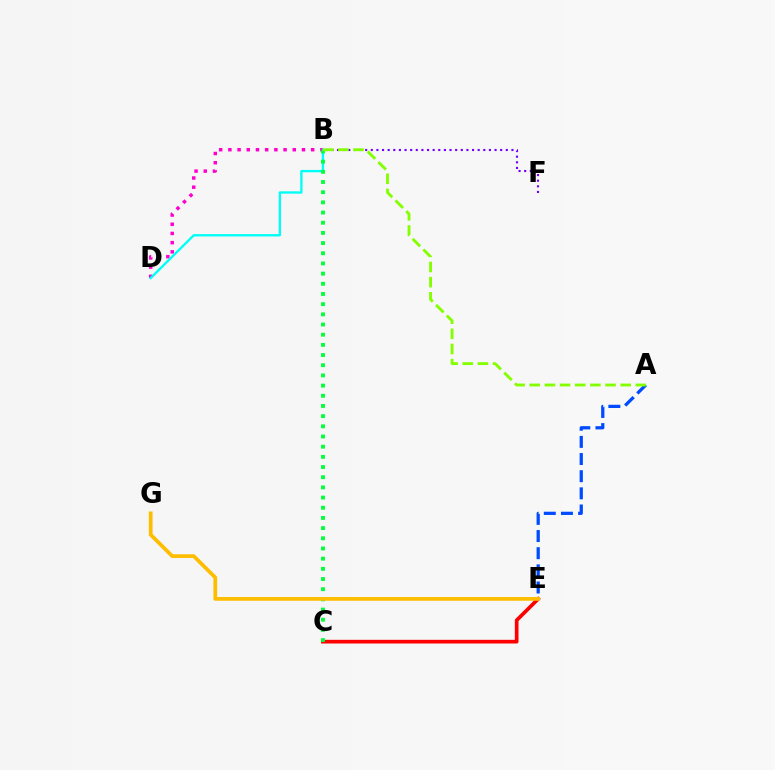{('B', 'F'): [{'color': '#7200ff', 'line_style': 'dotted', 'thickness': 1.53}], ('A', 'E'): [{'color': '#004bff', 'line_style': 'dashed', 'thickness': 2.33}], ('B', 'D'): [{'color': '#ff00cf', 'line_style': 'dotted', 'thickness': 2.5}, {'color': '#00fff6', 'line_style': 'solid', 'thickness': 1.69}], ('C', 'E'): [{'color': '#ff0000', 'line_style': 'solid', 'thickness': 2.65}], ('B', 'C'): [{'color': '#00ff39', 'line_style': 'dotted', 'thickness': 2.77}], ('E', 'G'): [{'color': '#ffbd00', 'line_style': 'solid', 'thickness': 2.69}], ('A', 'B'): [{'color': '#84ff00', 'line_style': 'dashed', 'thickness': 2.06}]}